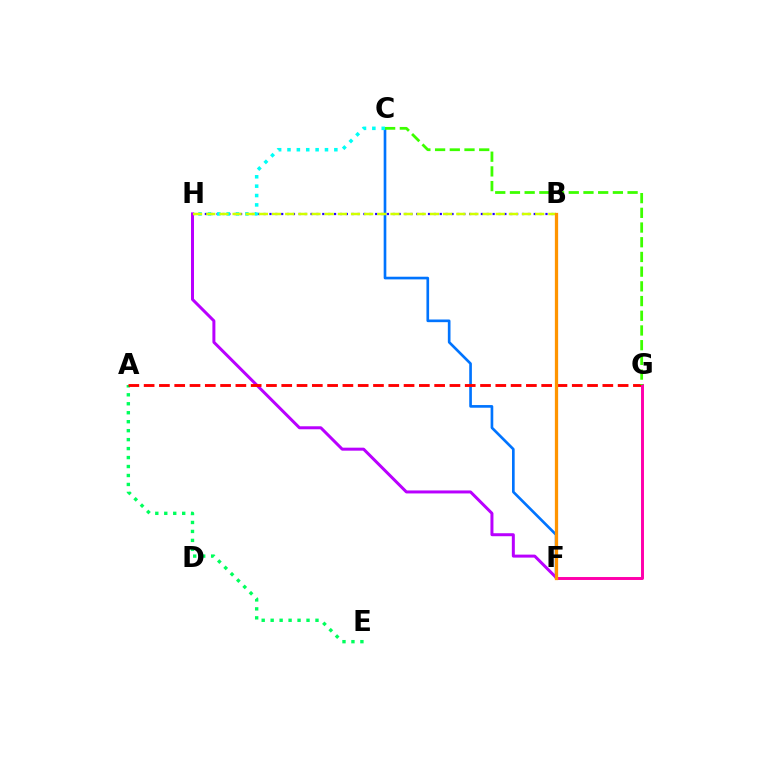{('C', 'F'): [{'color': '#0074ff', 'line_style': 'solid', 'thickness': 1.91}], ('B', 'H'): [{'color': '#2500ff', 'line_style': 'dotted', 'thickness': 1.6}, {'color': '#d1ff00', 'line_style': 'dashed', 'thickness': 1.79}], ('A', 'E'): [{'color': '#00ff5c', 'line_style': 'dotted', 'thickness': 2.44}], ('F', 'H'): [{'color': '#b900ff', 'line_style': 'solid', 'thickness': 2.15}], ('A', 'G'): [{'color': '#ff0000', 'line_style': 'dashed', 'thickness': 2.08}], ('F', 'G'): [{'color': '#ff00ac', 'line_style': 'solid', 'thickness': 2.12}], ('C', 'G'): [{'color': '#3dff00', 'line_style': 'dashed', 'thickness': 2.0}], ('C', 'H'): [{'color': '#00fff6', 'line_style': 'dotted', 'thickness': 2.55}], ('B', 'F'): [{'color': '#ff9400', 'line_style': 'solid', 'thickness': 2.35}]}